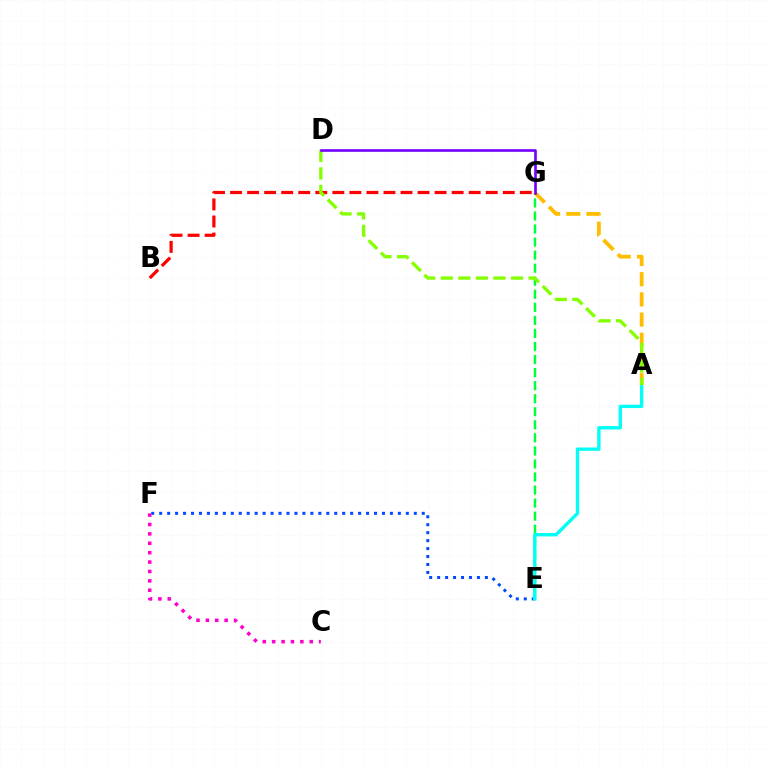{('E', 'F'): [{'color': '#004bff', 'line_style': 'dotted', 'thickness': 2.16}], ('B', 'G'): [{'color': '#ff0000', 'line_style': 'dashed', 'thickness': 2.32}], ('E', 'G'): [{'color': '#00ff39', 'line_style': 'dashed', 'thickness': 1.77}], ('A', 'E'): [{'color': '#00fff6', 'line_style': 'solid', 'thickness': 2.41}], ('A', 'G'): [{'color': '#ffbd00', 'line_style': 'dashed', 'thickness': 2.74}], ('C', 'F'): [{'color': '#ff00cf', 'line_style': 'dotted', 'thickness': 2.55}], ('A', 'D'): [{'color': '#84ff00', 'line_style': 'dashed', 'thickness': 2.38}], ('D', 'G'): [{'color': '#7200ff', 'line_style': 'solid', 'thickness': 1.9}]}